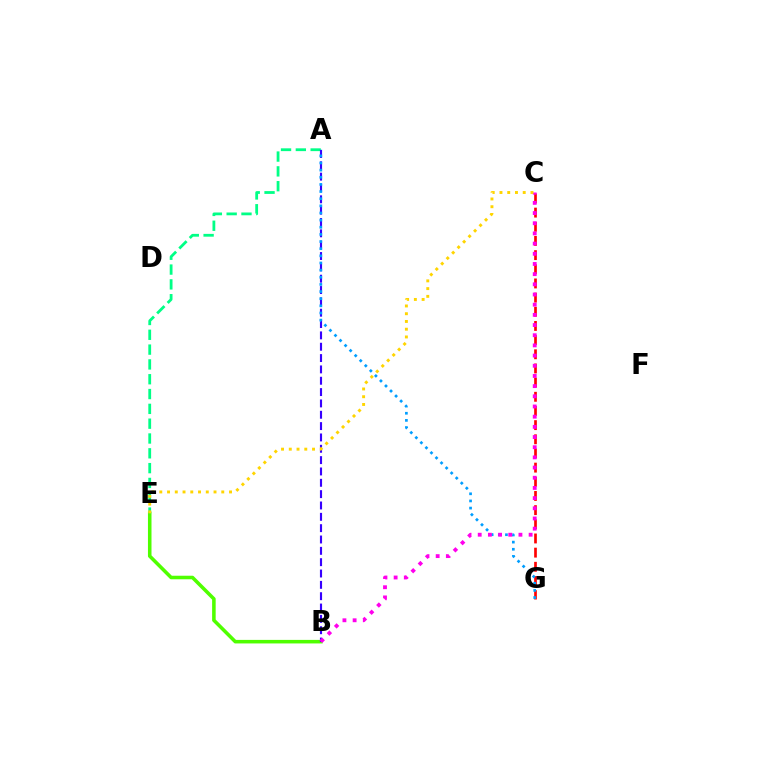{('C', 'G'): [{'color': '#ff0000', 'line_style': 'dashed', 'thickness': 1.92}], ('B', 'E'): [{'color': '#4fff00', 'line_style': 'solid', 'thickness': 2.55}], ('A', 'E'): [{'color': '#00ff86', 'line_style': 'dashed', 'thickness': 2.01}], ('A', 'B'): [{'color': '#3700ff', 'line_style': 'dashed', 'thickness': 1.54}], ('A', 'G'): [{'color': '#009eff', 'line_style': 'dotted', 'thickness': 1.94}], ('B', 'C'): [{'color': '#ff00ed', 'line_style': 'dotted', 'thickness': 2.77}], ('C', 'E'): [{'color': '#ffd500', 'line_style': 'dotted', 'thickness': 2.11}]}